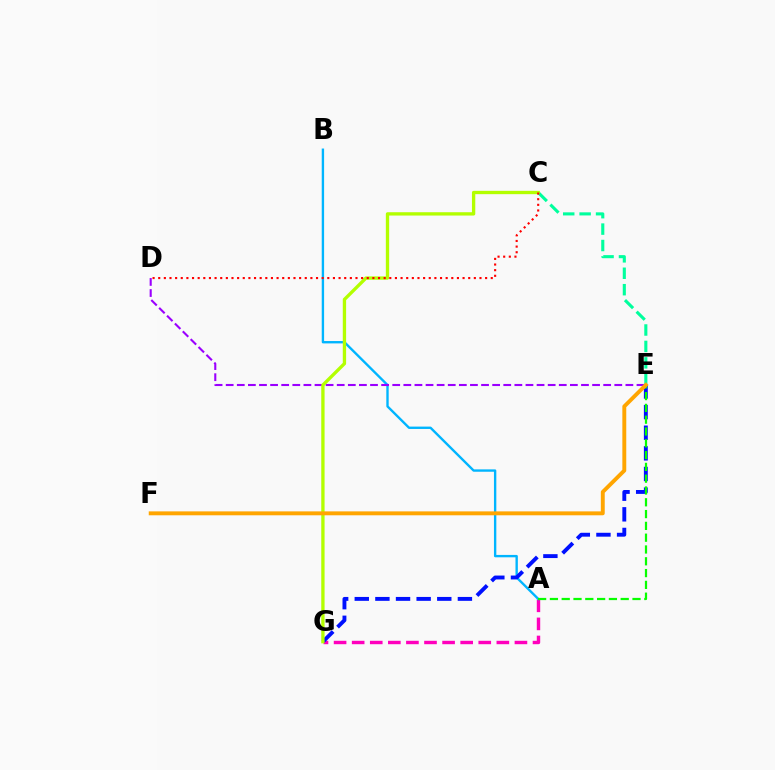{('A', 'G'): [{'color': '#ff00bd', 'line_style': 'dashed', 'thickness': 2.46}], ('A', 'B'): [{'color': '#00b5ff', 'line_style': 'solid', 'thickness': 1.71}], ('E', 'G'): [{'color': '#0010ff', 'line_style': 'dashed', 'thickness': 2.8}], ('A', 'E'): [{'color': '#08ff00', 'line_style': 'dashed', 'thickness': 1.6}], ('C', 'E'): [{'color': '#00ff9d', 'line_style': 'dashed', 'thickness': 2.23}], ('D', 'E'): [{'color': '#9b00ff', 'line_style': 'dashed', 'thickness': 1.51}], ('C', 'G'): [{'color': '#b3ff00', 'line_style': 'solid', 'thickness': 2.39}], ('E', 'F'): [{'color': '#ffa500', 'line_style': 'solid', 'thickness': 2.81}], ('C', 'D'): [{'color': '#ff0000', 'line_style': 'dotted', 'thickness': 1.53}]}